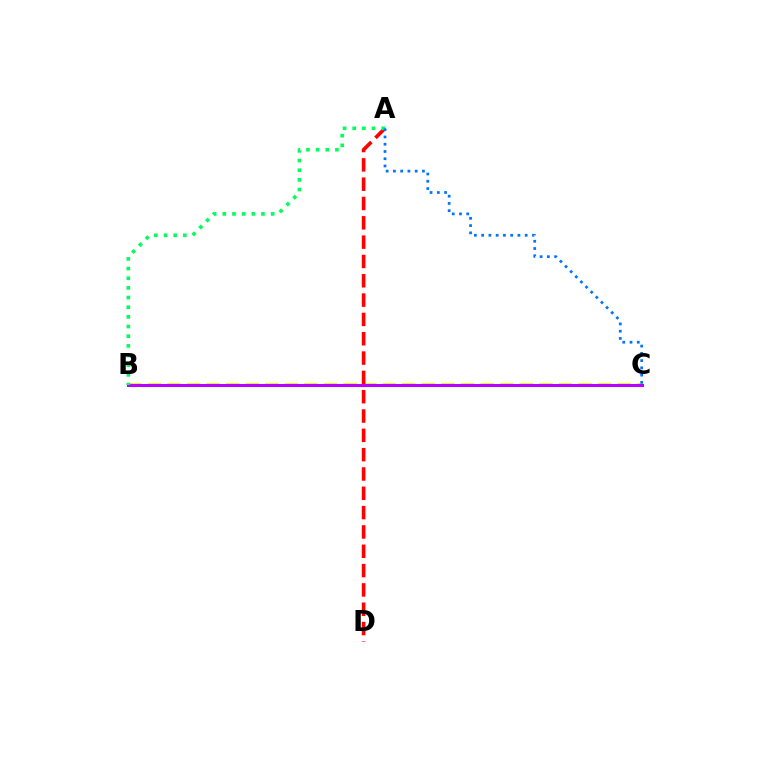{('B', 'C'): [{'color': '#d1ff00', 'line_style': 'dashed', 'thickness': 2.66}, {'color': '#b900ff', 'line_style': 'solid', 'thickness': 2.18}], ('A', 'D'): [{'color': '#ff0000', 'line_style': 'dashed', 'thickness': 2.62}], ('A', 'B'): [{'color': '#00ff5c', 'line_style': 'dotted', 'thickness': 2.63}], ('A', 'C'): [{'color': '#0074ff', 'line_style': 'dotted', 'thickness': 1.97}]}